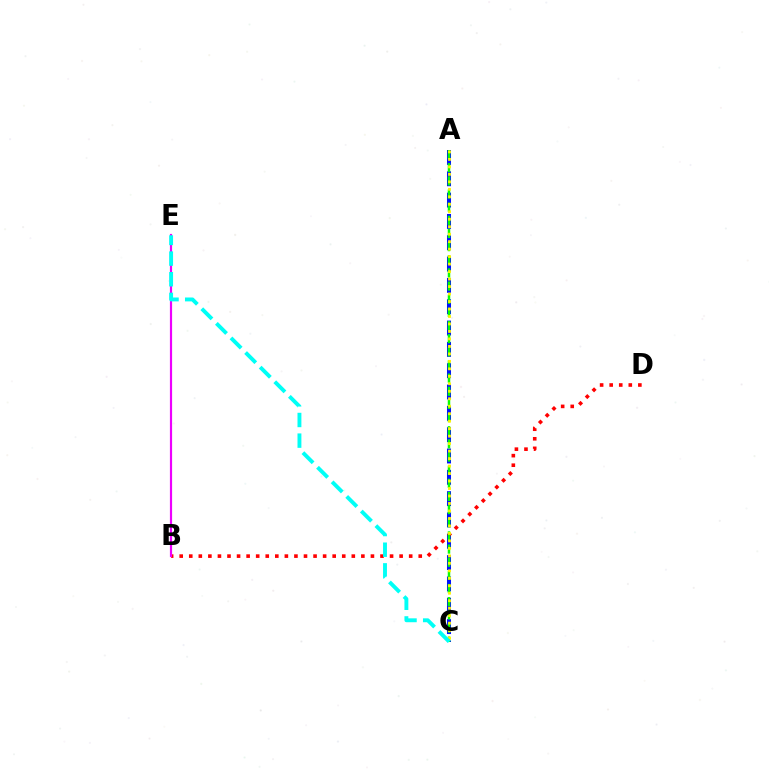{('A', 'C'): [{'color': '#0010ff', 'line_style': 'dashed', 'thickness': 2.9}, {'color': '#08ff00', 'line_style': 'dashed', 'thickness': 1.79}, {'color': '#fcf500', 'line_style': 'dotted', 'thickness': 2.03}], ('B', 'D'): [{'color': '#ff0000', 'line_style': 'dotted', 'thickness': 2.6}], ('B', 'E'): [{'color': '#ee00ff', 'line_style': 'solid', 'thickness': 1.58}], ('C', 'E'): [{'color': '#00fff6', 'line_style': 'dashed', 'thickness': 2.8}]}